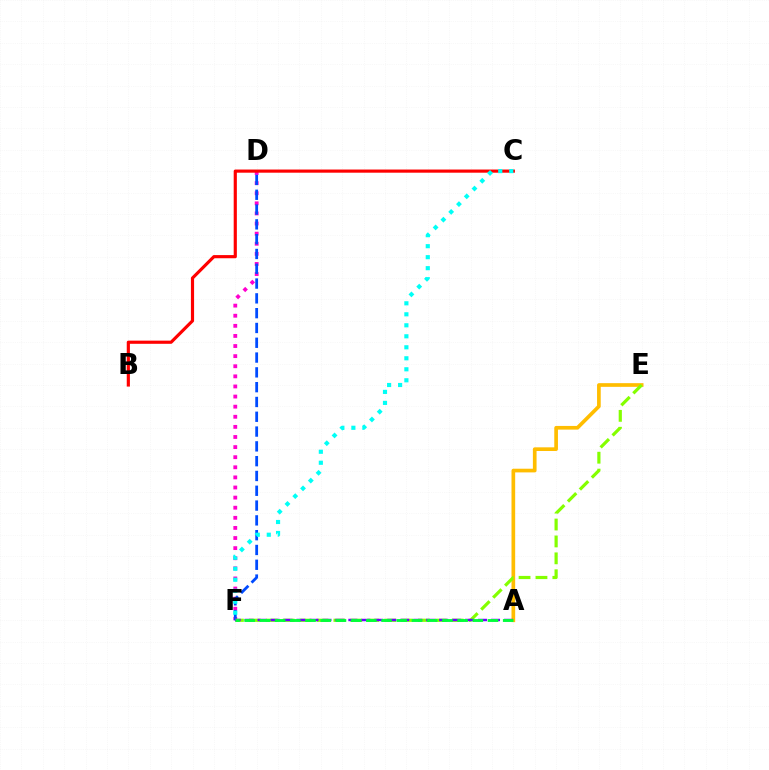{('D', 'F'): [{'color': '#ff00cf', 'line_style': 'dotted', 'thickness': 2.75}, {'color': '#004bff', 'line_style': 'dashed', 'thickness': 2.01}], ('A', 'E'): [{'color': '#ffbd00', 'line_style': 'solid', 'thickness': 2.65}], ('B', 'C'): [{'color': '#ff0000', 'line_style': 'solid', 'thickness': 2.28}], ('E', 'F'): [{'color': '#84ff00', 'line_style': 'dashed', 'thickness': 2.3}], ('A', 'F'): [{'color': '#7200ff', 'line_style': 'dashed', 'thickness': 1.76}, {'color': '#00ff39', 'line_style': 'dashed', 'thickness': 2.07}], ('C', 'F'): [{'color': '#00fff6', 'line_style': 'dotted', 'thickness': 2.99}]}